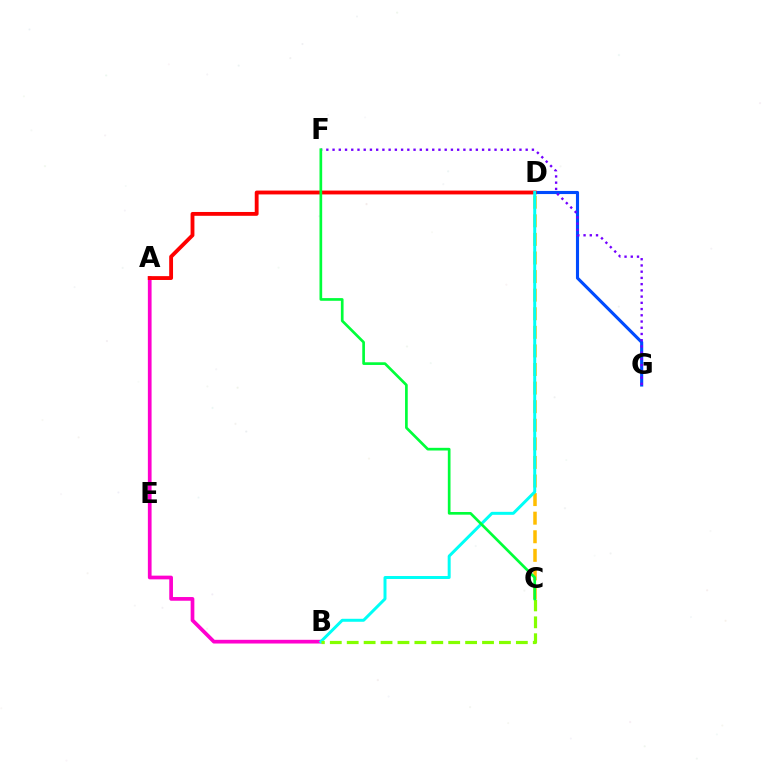{('A', 'B'): [{'color': '#ff00cf', 'line_style': 'solid', 'thickness': 2.67}], ('D', 'G'): [{'color': '#004bff', 'line_style': 'solid', 'thickness': 2.24}], ('C', 'D'): [{'color': '#ffbd00', 'line_style': 'dashed', 'thickness': 2.52}], ('A', 'D'): [{'color': '#ff0000', 'line_style': 'solid', 'thickness': 2.77}], ('F', 'G'): [{'color': '#7200ff', 'line_style': 'dotted', 'thickness': 1.69}], ('B', 'D'): [{'color': '#00fff6', 'line_style': 'solid', 'thickness': 2.14}], ('B', 'C'): [{'color': '#84ff00', 'line_style': 'dashed', 'thickness': 2.3}], ('C', 'F'): [{'color': '#00ff39', 'line_style': 'solid', 'thickness': 1.93}]}